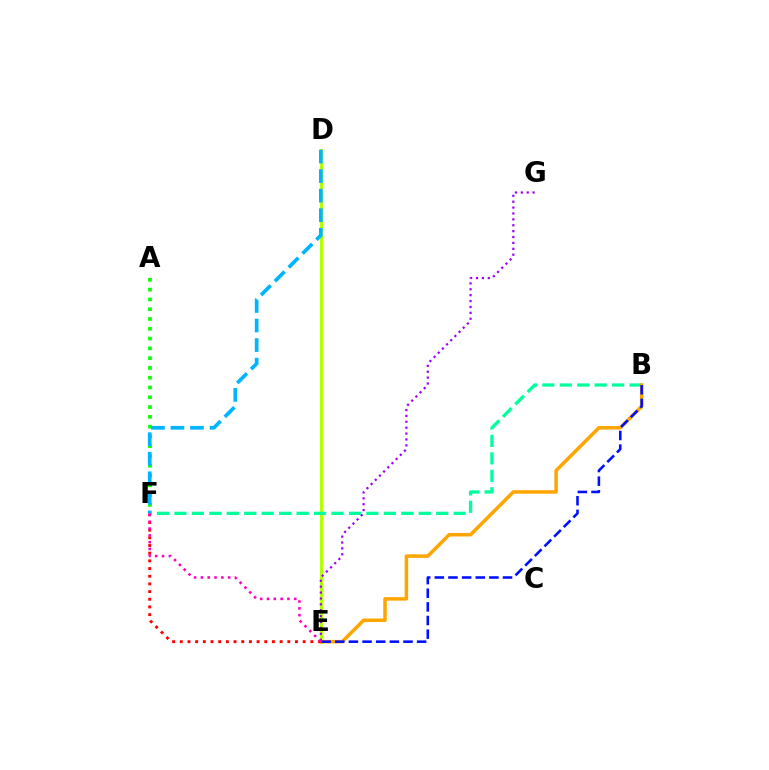{('D', 'E'): [{'color': '#b3ff00', 'line_style': 'solid', 'thickness': 2.13}], ('B', 'F'): [{'color': '#00ff9d', 'line_style': 'dashed', 'thickness': 2.37}], ('B', 'E'): [{'color': '#ffa500', 'line_style': 'solid', 'thickness': 2.52}, {'color': '#0010ff', 'line_style': 'dashed', 'thickness': 1.85}], ('E', 'G'): [{'color': '#9b00ff', 'line_style': 'dotted', 'thickness': 1.6}], ('A', 'F'): [{'color': '#08ff00', 'line_style': 'dotted', 'thickness': 2.66}], ('E', 'F'): [{'color': '#ff0000', 'line_style': 'dotted', 'thickness': 2.09}, {'color': '#ff00bd', 'line_style': 'dotted', 'thickness': 1.85}], ('D', 'F'): [{'color': '#00b5ff', 'line_style': 'dashed', 'thickness': 2.66}]}